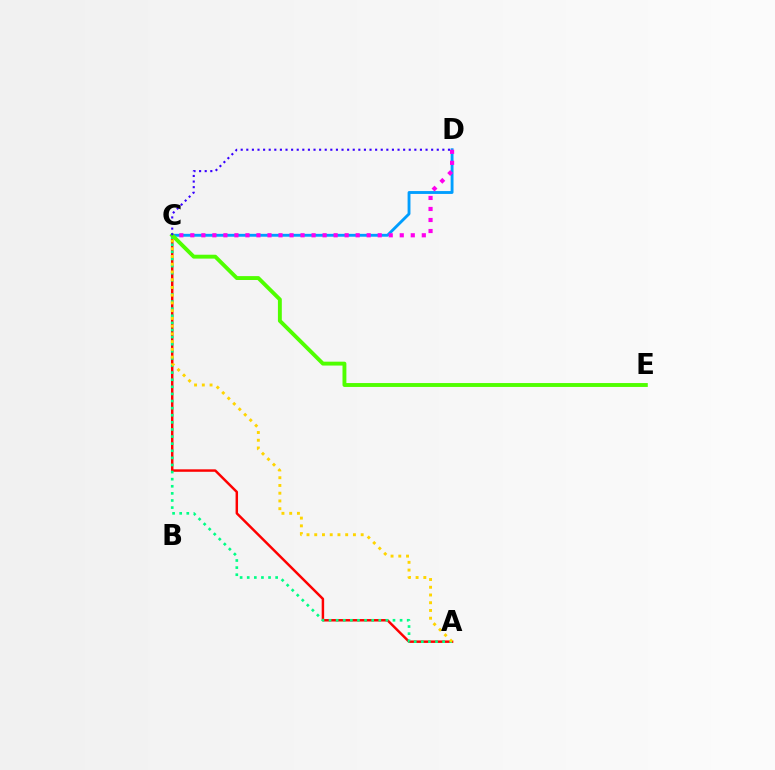{('A', 'C'): [{'color': '#ff0000', 'line_style': 'solid', 'thickness': 1.78}, {'color': '#00ff86', 'line_style': 'dotted', 'thickness': 1.93}, {'color': '#ffd500', 'line_style': 'dotted', 'thickness': 2.1}], ('C', 'D'): [{'color': '#009eff', 'line_style': 'solid', 'thickness': 2.06}, {'color': '#ff00ed', 'line_style': 'dotted', 'thickness': 2.99}, {'color': '#3700ff', 'line_style': 'dotted', 'thickness': 1.52}], ('C', 'E'): [{'color': '#4fff00', 'line_style': 'solid', 'thickness': 2.8}]}